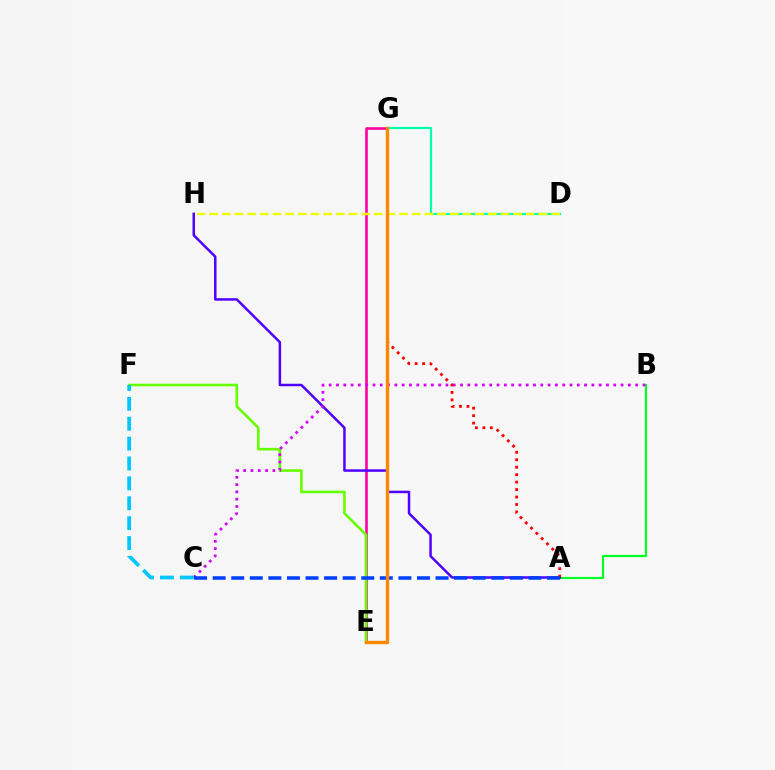{('E', 'G'): [{'color': '#ff00a0', 'line_style': 'solid', 'thickness': 1.88}, {'color': '#ff8800', 'line_style': 'solid', 'thickness': 2.45}], ('A', 'B'): [{'color': '#00ff27', 'line_style': 'solid', 'thickness': 1.58}], ('D', 'G'): [{'color': '#00ffaf', 'line_style': 'solid', 'thickness': 1.58}], ('D', 'H'): [{'color': '#eeff00', 'line_style': 'dashed', 'thickness': 1.72}], ('E', 'F'): [{'color': '#66ff00', 'line_style': 'solid', 'thickness': 1.89}], ('A', 'H'): [{'color': '#4f00ff', 'line_style': 'solid', 'thickness': 1.79}], ('B', 'C'): [{'color': '#d600ff', 'line_style': 'dotted', 'thickness': 1.98}], ('A', 'G'): [{'color': '#ff0000', 'line_style': 'dotted', 'thickness': 2.03}], ('A', 'C'): [{'color': '#003fff', 'line_style': 'dashed', 'thickness': 2.52}], ('C', 'F'): [{'color': '#00c7ff', 'line_style': 'dashed', 'thickness': 2.7}]}